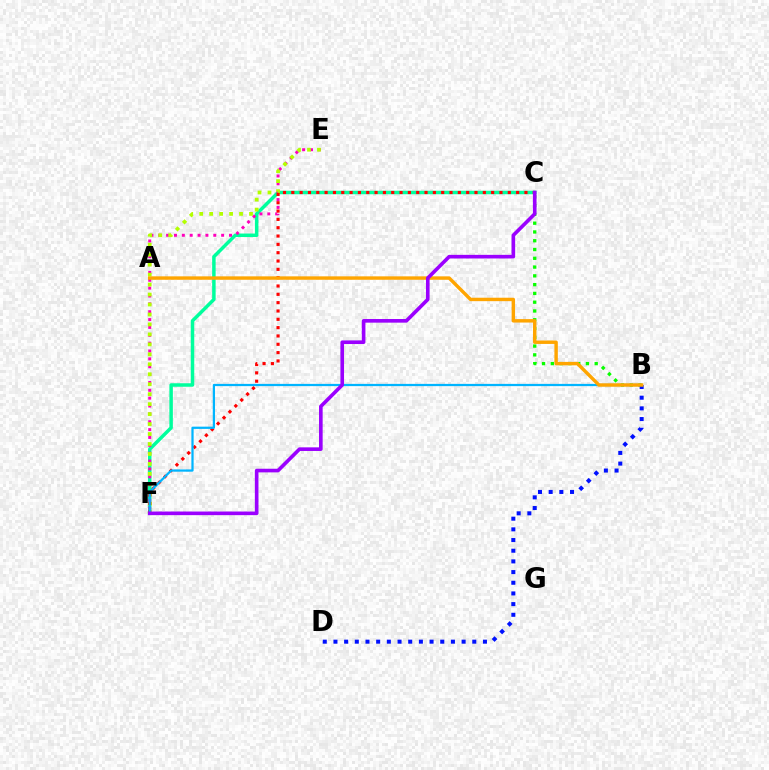{('C', 'F'): [{'color': '#00ff9d', 'line_style': 'solid', 'thickness': 2.51}, {'color': '#ff0000', 'line_style': 'dotted', 'thickness': 2.26}, {'color': '#9b00ff', 'line_style': 'solid', 'thickness': 2.61}], ('E', 'F'): [{'color': '#ff00bd', 'line_style': 'dotted', 'thickness': 2.14}, {'color': '#b3ff00', 'line_style': 'dotted', 'thickness': 2.71}], ('B', 'C'): [{'color': '#08ff00', 'line_style': 'dotted', 'thickness': 2.39}], ('B', 'D'): [{'color': '#0010ff', 'line_style': 'dotted', 'thickness': 2.9}], ('B', 'F'): [{'color': '#00b5ff', 'line_style': 'solid', 'thickness': 1.61}], ('A', 'B'): [{'color': '#ffa500', 'line_style': 'solid', 'thickness': 2.47}]}